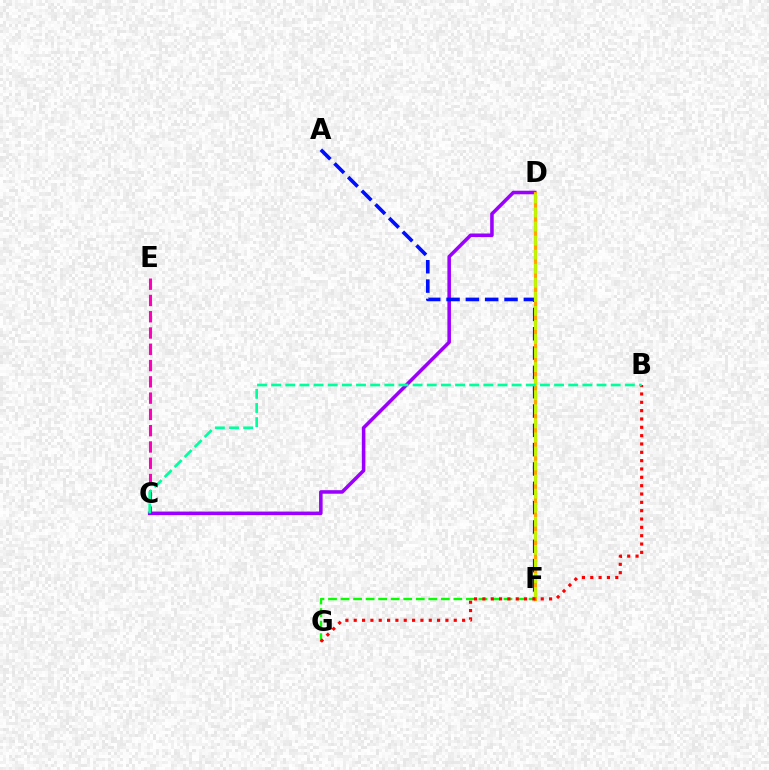{('C', 'E'): [{'color': '#ff00bd', 'line_style': 'dashed', 'thickness': 2.21}], ('C', 'D'): [{'color': '#9b00ff', 'line_style': 'solid', 'thickness': 2.56}], ('A', 'F'): [{'color': '#0010ff', 'line_style': 'dashed', 'thickness': 2.63}], ('F', 'G'): [{'color': '#08ff00', 'line_style': 'dashed', 'thickness': 1.7}], ('D', 'F'): [{'color': '#00b5ff', 'line_style': 'dotted', 'thickness': 1.81}, {'color': '#ffa500', 'line_style': 'solid', 'thickness': 2.33}, {'color': '#b3ff00', 'line_style': 'dashed', 'thickness': 1.91}], ('B', 'G'): [{'color': '#ff0000', 'line_style': 'dotted', 'thickness': 2.27}], ('B', 'C'): [{'color': '#00ff9d', 'line_style': 'dashed', 'thickness': 1.92}]}